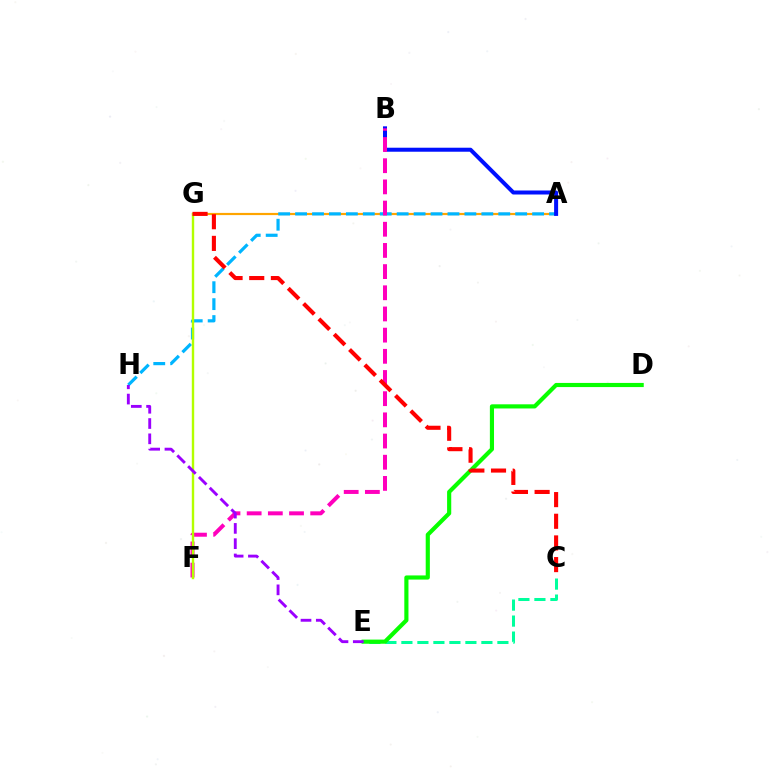{('A', 'G'): [{'color': '#ffa500', 'line_style': 'solid', 'thickness': 1.58}], ('A', 'H'): [{'color': '#00b5ff', 'line_style': 'dashed', 'thickness': 2.3}], ('C', 'E'): [{'color': '#00ff9d', 'line_style': 'dashed', 'thickness': 2.17}], ('A', 'B'): [{'color': '#0010ff', 'line_style': 'solid', 'thickness': 2.89}], ('B', 'F'): [{'color': '#ff00bd', 'line_style': 'dashed', 'thickness': 2.88}], ('D', 'E'): [{'color': '#08ff00', 'line_style': 'solid', 'thickness': 2.98}], ('F', 'G'): [{'color': '#b3ff00', 'line_style': 'solid', 'thickness': 1.73}], ('C', 'G'): [{'color': '#ff0000', 'line_style': 'dashed', 'thickness': 2.94}], ('E', 'H'): [{'color': '#9b00ff', 'line_style': 'dashed', 'thickness': 2.08}]}